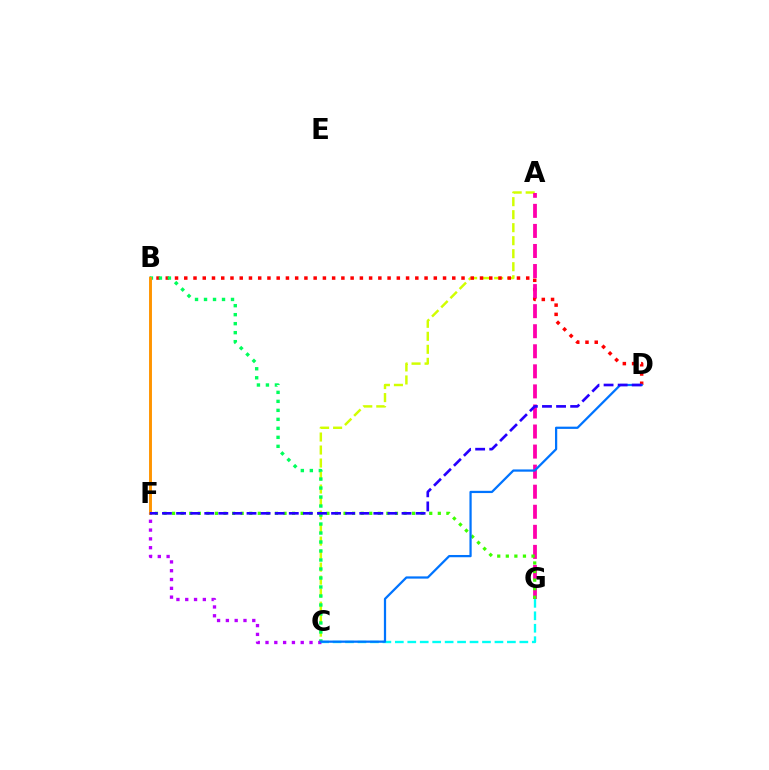{('A', 'C'): [{'color': '#d1ff00', 'line_style': 'dashed', 'thickness': 1.77}], ('B', 'D'): [{'color': '#ff0000', 'line_style': 'dotted', 'thickness': 2.51}], ('B', 'C'): [{'color': '#00ff5c', 'line_style': 'dotted', 'thickness': 2.44}], ('C', 'F'): [{'color': '#b900ff', 'line_style': 'dotted', 'thickness': 2.39}], ('A', 'G'): [{'color': '#ff00ac', 'line_style': 'dashed', 'thickness': 2.73}], ('C', 'G'): [{'color': '#00fff6', 'line_style': 'dashed', 'thickness': 1.69}], ('F', 'G'): [{'color': '#3dff00', 'line_style': 'dotted', 'thickness': 2.33}], ('C', 'D'): [{'color': '#0074ff', 'line_style': 'solid', 'thickness': 1.62}], ('B', 'F'): [{'color': '#ff9400', 'line_style': 'solid', 'thickness': 2.1}], ('D', 'F'): [{'color': '#2500ff', 'line_style': 'dashed', 'thickness': 1.91}]}